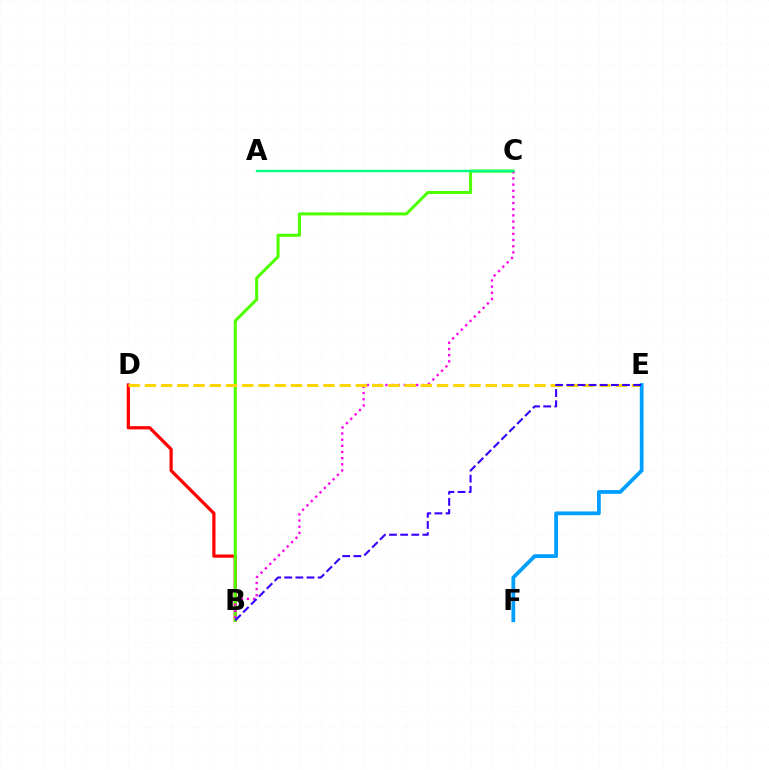{('B', 'D'): [{'color': '#ff0000', 'line_style': 'solid', 'thickness': 2.31}], ('B', 'C'): [{'color': '#4fff00', 'line_style': 'solid', 'thickness': 2.2}, {'color': '#ff00ed', 'line_style': 'dotted', 'thickness': 1.67}], ('A', 'C'): [{'color': '#00ff86', 'line_style': 'solid', 'thickness': 1.74}], ('D', 'E'): [{'color': '#ffd500', 'line_style': 'dashed', 'thickness': 2.21}], ('E', 'F'): [{'color': '#009eff', 'line_style': 'solid', 'thickness': 2.71}], ('B', 'E'): [{'color': '#3700ff', 'line_style': 'dashed', 'thickness': 1.51}]}